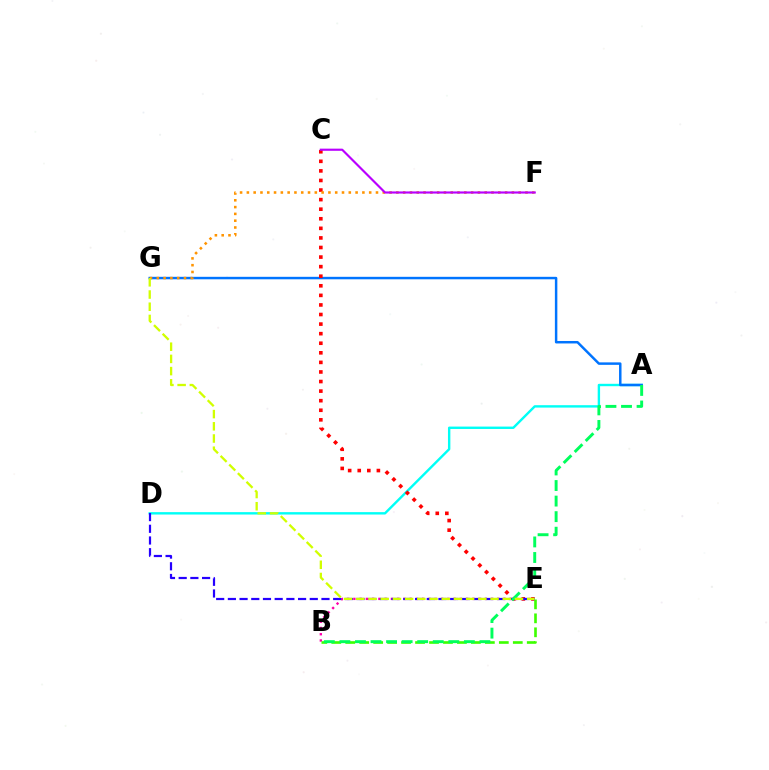{('A', 'D'): [{'color': '#00fff6', 'line_style': 'solid', 'thickness': 1.73}], ('B', 'E'): [{'color': '#ff00ac', 'line_style': 'dotted', 'thickness': 1.7}, {'color': '#3dff00', 'line_style': 'dashed', 'thickness': 1.9}], ('A', 'G'): [{'color': '#0074ff', 'line_style': 'solid', 'thickness': 1.78}], ('C', 'E'): [{'color': '#ff0000', 'line_style': 'dotted', 'thickness': 2.6}], ('D', 'E'): [{'color': '#2500ff', 'line_style': 'dashed', 'thickness': 1.59}], ('A', 'B'): [{'color': '#00ff5c', 'line_style': 'dashed', 'thickness': 2.11}], ('F', 'G'): [{'color': '#ff9400', 'line_style': 'dotted', 'thickness': 1.85}], ('E', 'G'): [{'color': '#d1ff00', 'line_style': 'dashed', 'thickness': 1.66}], ('C', 'F'): [{'color': '#b900ff', 'line_style': 'solid', 'thickness': 1.55}]}